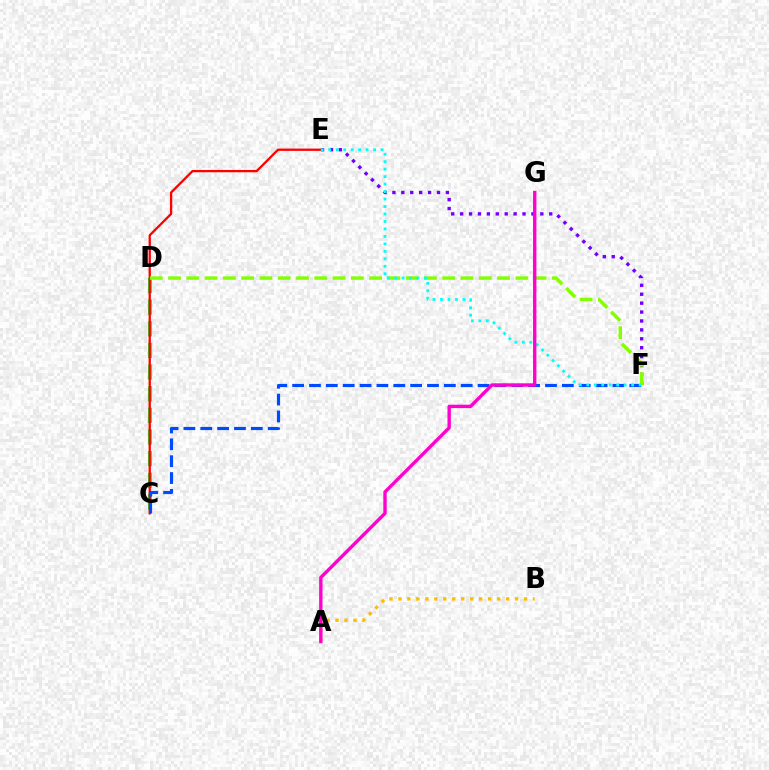{('E', 'F'): [{'color': '#7200ff', 'line_style': 'dotted', 'thickness': 2.42}, {'color': '#00fff6', 'line_style': 'dotted', 'thickness': 2.03}], ('C', 'D'): [{'color': '#00ff39', 'line_style': 'dashed', 'thickness': 2.94}], ('C', 'E'): [{'color': '#ff0000', 'line_style': 'solid', 'thickness': 1.65}], ('C', 'F'): [{'color': '#004bff', 'line_style': 'dashed', 'thickness': 2.29}], ('A', 'B'): [{'color': '#ffbd00', 'line_style': 'dotted', 'thickness': 2.44}], ('D', 'F'): [{'color': '#84ff00', 'line_style': 'dashed', 'thickness': 2.48}], ('A', 'G'): [{'color': '#ff00cf', 'line_style': 'solid', 'thickness': 2.42}]}